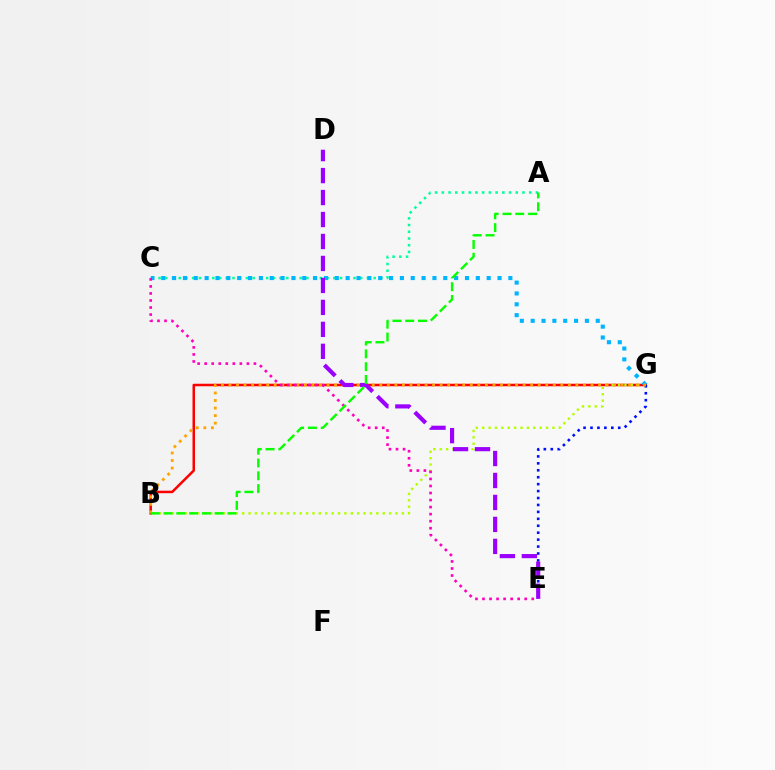{('B', 'G'): [{'color': '#ff0000', 'line_style': 'solid', 'thickness': 1.81}, {'color': '#b3ff00', 'line_style': 'dotted', 'thickness': 1.74}, {'color': '#ffa500', 'line_style': 'dotted', 'thickness': 2.05}], ('E', 'G'): [{'color': '#0010ff', 'line_style': 'dotted', 'thickness': 1.88}], ('A', 'C'): [{'color': '#00ff9d', 'line_style': 'dotted', 'thickness': 1.83}], ('C', 'G'): [{'color': '#00b5ff', 'line_style': 'dotted', 'thickness': 2.95}], ('D', 'E'): [{'color': '#9b00ff', 'line_style': 'dashed', 'thickness': 2.98}], ('C', 'E'): [{'color': '#ff00bd', 'line_style': 'dotted', 'thickness': 1.91}], ('A', 'B'): [{'color': '#08ff00', 'line_style': 'dashed', 'thickness': 1.74}]}